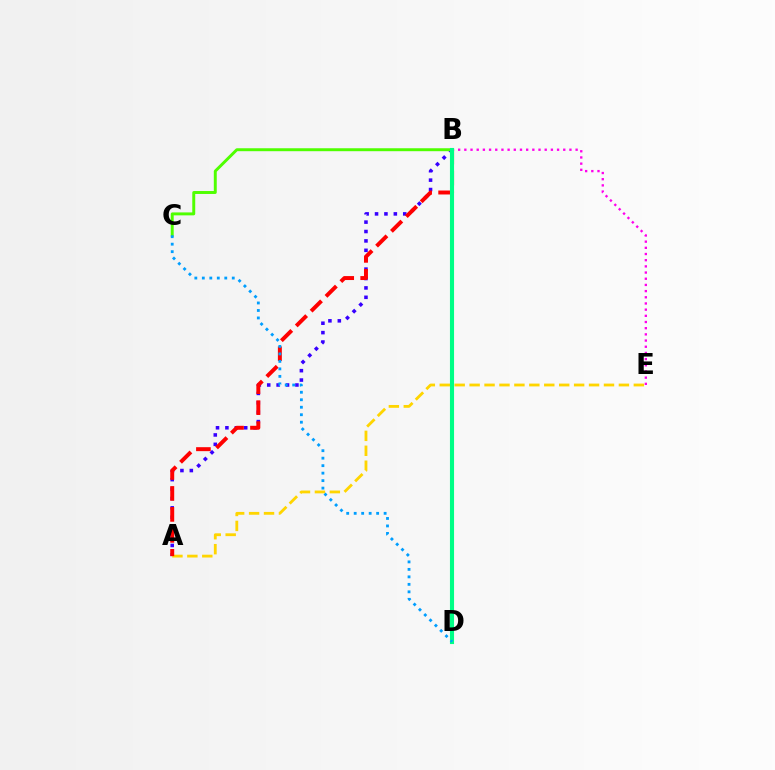{('B', 'E'): [{'color': '#ff00ed', 'line_style': 'dotted', 'thickness': 1.68}], ('A', 'B'): [{'color': '#3700ff', 'line_style': 'dotted', 'thickness': 2.55}, {'color': '#ff0000', 'line_style': 'dashed', 'thickness': 2.85}], ('A', 'E'): [{'color': '#ffd500', 'line_style': 'dashed', 'thickness': 2.03}], ('B', 'C'): [{'color': '#4fff00', 'line_style': 'solid', 'thickness': 2.12}], ('B', 'D'): [{'color': '#00ff86', 'line_style': 'solid', 'thickness': 2.95}], ('C', 'D'): [{'color': '#009eff', 'line_style': 'dotted', 'thickness': 2.03}]}